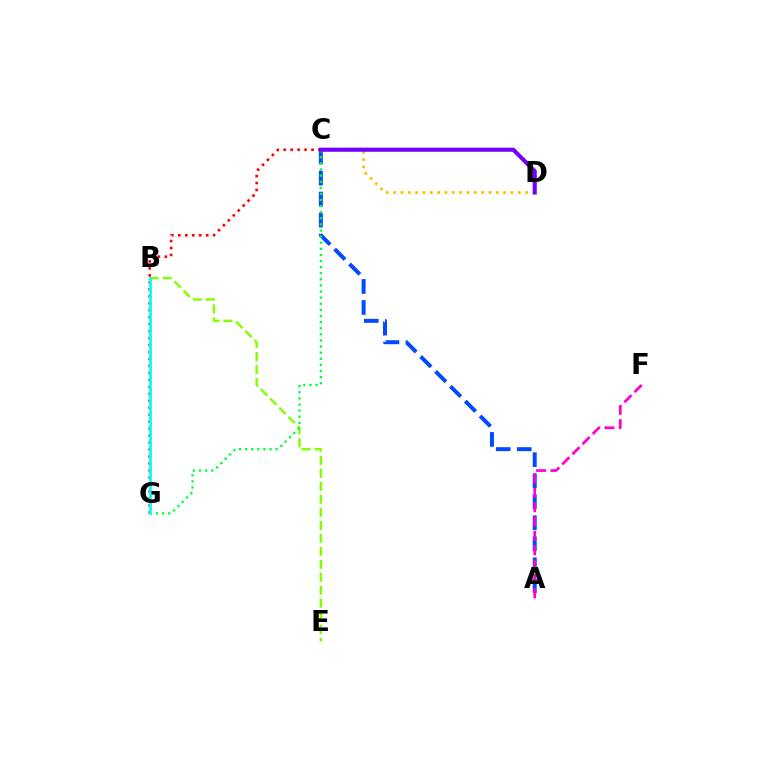{('A', 'C'): [{'color': '#004bff', 'line_style': 'dashed', 'thickness': 2.86}], ('B', 'E'): [{'color': '#84ff00', 'line_style': 'dashed', 'thickness': 1.76}], ('C', 'G'): [{'color': '#00ff39', 'line_style': 'dotted', 'thickness': 1.66}, {'color': '#ff0000', 'line_style': 'dotted', 'thickness': 1.89}], ('C', 'D'): [{'color': '#ffbd00', 'line_style': 'dotted', 'thickness': 1.99}, {'color': '#7200ff', 'line_style': 'solid', 'thickness': 2.95}], ('B', 'G'): [{'color': '#00fff6', 'line_style': 'solid', 'thickness': 2.01}], ('A', 'F'): [{'color': '#ff00cf', 'line_style': 'dashed', 'thickness': 1.95}]}